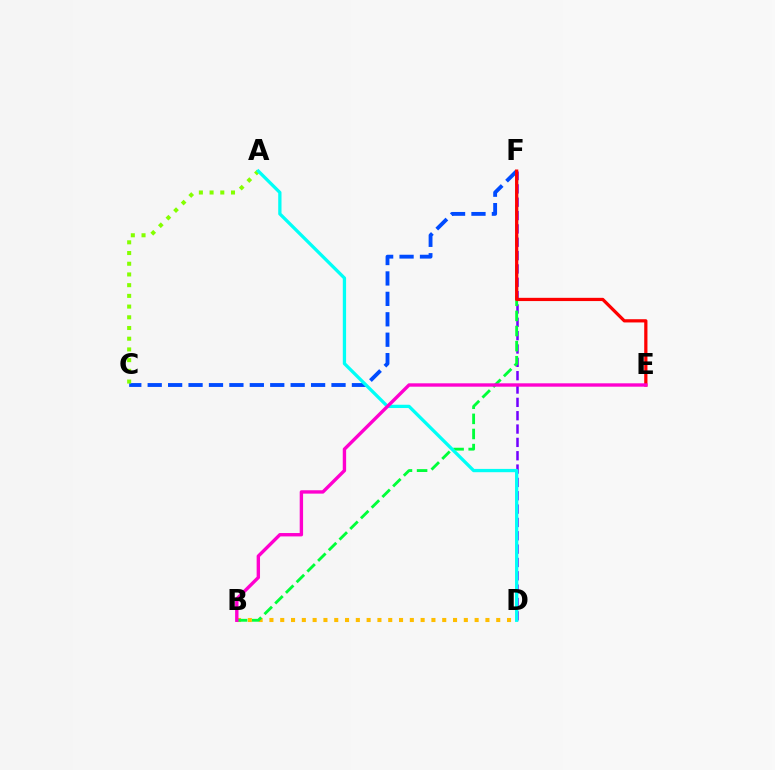{('B', 'D'): [{'color': '#ffbd00', 'line_style': 'dotted', 'thickness': 2.93}], ('C', 'F'): [{'color': '#004bff', 'line_style': 'dashed', 'thickness': 2.77}], ('D', 'F'): [{'color': '#7200ff', 'line_style': 'dashed', 'thickness': 1.81}], ('A', 'C'): [{'color': '#84ff00', 'line_style': 'dotted', 'thickness': 2.91}], ('B', 'F'): [{'color': '#00ff39', 'line_style': 'dashed', 'thickness': 2.05}], ('A', 'D'): [{'color': '#00fff6', 'line_style': 'solid', 'thickness': 2.37}], ('E', 'F'): [{'color': '#ff0000', 'line_style': 'solid', 'thickness': 2.33}], ('B', 'E'): [{'color': '#ff00cf', 'line_style': 'solid', 'thickness': 2.43}]}